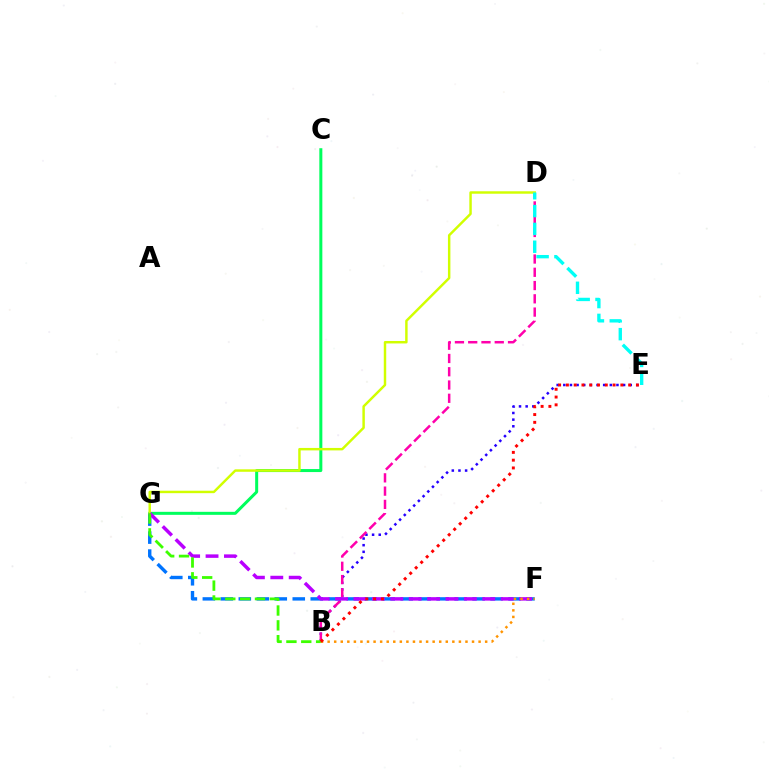{('B', 'E'): [{'color': '#2500ff', 'line_style': 'dotted', 'thickness': 1.81}, {'color': '#ff0000', 'line_style': 'dotted', 'thickness': 2.11}], ('C', 'G'): [{'color': '#00ff5c', 'line_style': 'solid', 'thickness': 2.17}], ('B', 'D'): [{'color': '#ff00ac', 'line_style': 'dashed', 'thickness': 1.8}], ('F', 'G'): [{'color': '#0074ff', 'line_style': 'dashed', 'thickness': 2.44}, {'color': '#b900ff', 'line_style': 'dashed', 'thickness': 2.5}], ('D', 'G'): [{'color': '#d1ff00', 'line_style': 'solid', 'thickness': 1.77}], ('D', 'E'): [{'color': '#00fff6', 'line_style': 'dashed', 'thickness': 2.42}], ('B', 'G'): [{'color': '#3dff00', 'line_style': 'dashed', 'thickness': 2.02}], ('B', 'F'): [{'color': '#ff9400', 'line_style': 'dotted', 'thickness': 1.78}]}